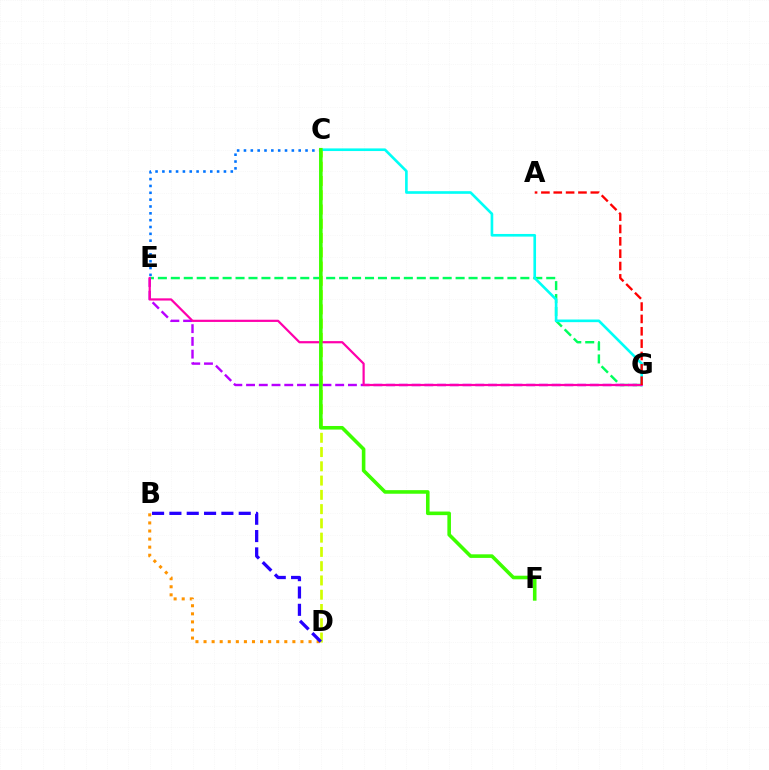{('E', 'G'): [{'color': '#00ff5c', 'line_style': 'dashed', 'thickness': 1.76}, {'color': '#b900ff', 'line_style': 'dashed', 'thickness': 1.73}, {'color': '#ff00ac', 'line_style': 'solid', 'thickness': 1.59}], ('C', 'D'): [{'color': '#d1ff00', 'line_style': 'dashed', 'thickness': 1.94}], ('C', 'G'): [{'color': '#00fff6', 'line_style': 'solid', 'thickness': 1.9}], ('C', 'E'): [{'color': '#0074ff', 'line_style': 'dotted', 'thickness': 1.86}], ('B', 'D'): [{'color': '#ff9400', 'line_style': 'dotted', 'thickness': 2.19}, {'color': '#2500ff', 'line_style': 'dashed', 'thickness': 2.35}], ('A', 'G'): [{'color': '#ff0000', 'line_style': 'dashed', 'thickness': 1.68}], ('C', 'F'): [{'color': '#3dff00', 'line_style': 'solid', 'thickness': 2.58}]}